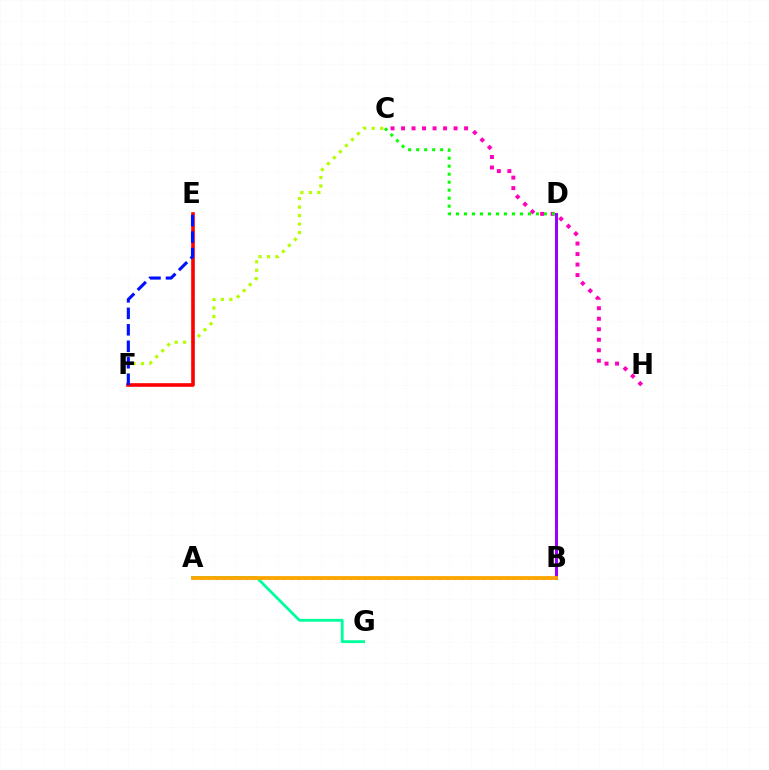{('A', 'B'): [{'color': '#00b5ff', 'line_style': 'dotted', 'thickness': 2.02}, {'color': '#ffa500', 'line_style': 'solid', 'thickness': 2.73}], ('C', 'H'): [{'color': '#ff00bd', 'line_style': 'dotted', 'thickness': 2.85}], ('C', 'D'): [{'color': '#08ff00', 'line_style': 'dotted', 'thickness': 2.17}], ('A', 'G'): [{'color': '#00ff9d', 'line_style': 'solid', 'thickness': 2.04}], ('C', 'F'): [{'color': '#b3ff00', 'line_style': 'dotted', 'thickness': 2.31}], ('E', 'F'): [{'color': '#ff0000', 'line_style': 'solid', 'thickness': 2.61}, {'color': '#0010ff', 'line_style': 'dashed', 'thickness': 2.24}], ('B', 'D'): [{'color': '#9b00ff', 'line_style': 'solid', 'thickness': 2.18}]}